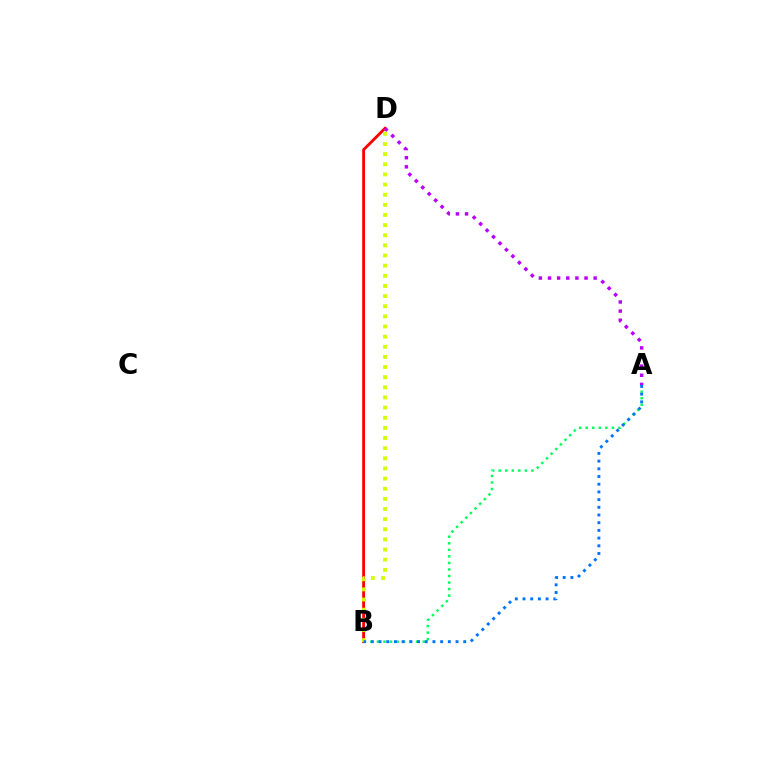{('B', 'D'): [{'color': '#ff0000', 'line_style': 'solid', 'thickness': 2.05}, {'color': '#d1ff00', 'line_style': 'dotted', 'thickness': 2.75}], ('A', 'B'): [{'color': '#00ff5c', 'line_style': 'dotted', 'thickness': 1.78}, {'color': '#0074ff', 'line_style': 'dotted', 'thickness': 2.09}], ('A', 'D'): [{'color': '#b900ff', 'line_style': 'dotted', 'thickness': 2.48}]}